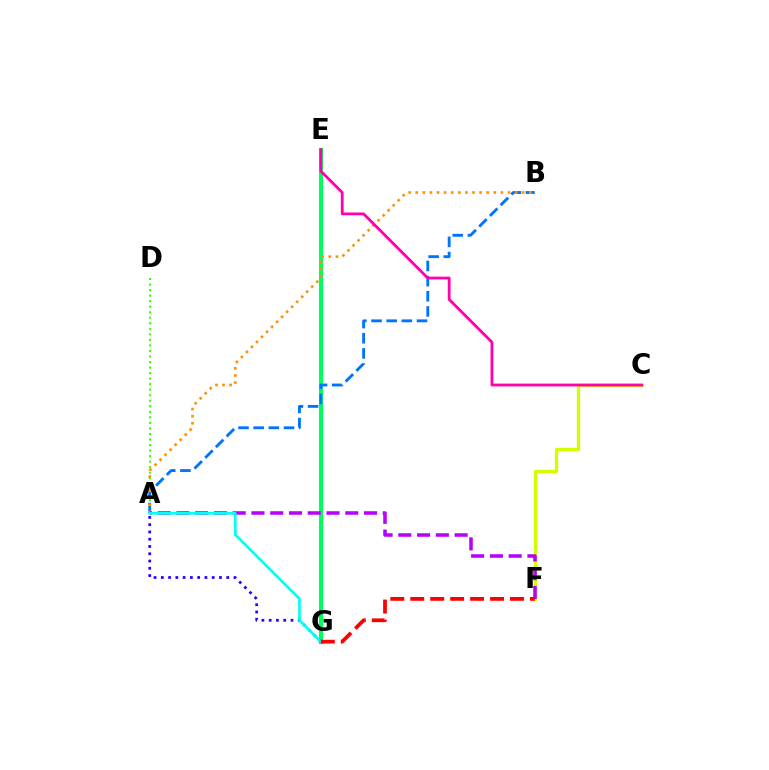{('C', 'F'): [{'color': '#d1ff00', 'line_style': 'solid', 'thickness': 2.39}], ('E', 'G'): [{'color': '#00ff5c', 'line_style': 'solid', 'thickness': 2.94}], ('A', 'D'): [{'color': '#3dff00', 'line_style': 'dotted', 'thickness': 1.5}], ('A', 'B'): [{'color': '#0074ff', 'line_style': 'dashed', 'thickness': 2.06}, {'color': '#ff9400', 'line_style': 'dotted', 'thickness': 1.93}], ('A', 'F'): [{'color': '#b900ff', 'line_style': 'dashed', 'thickness': 2.55}], ('C', 'E'): [{'color': '#ff00ac', 'line_style': 'solid', 'thickness': 2.01}], ('A', 'G'): [{'color': '#2500ff', 'line_style': 'dotted', 'thickness': 1.97}, {'color': '#00fff6', 'line_style': 'solid', 'thickness': 1.92}], ('F', 'G'): [{'color': '#ff0000', 'line_style': 'dashed', 'thickness': 2.71}]}